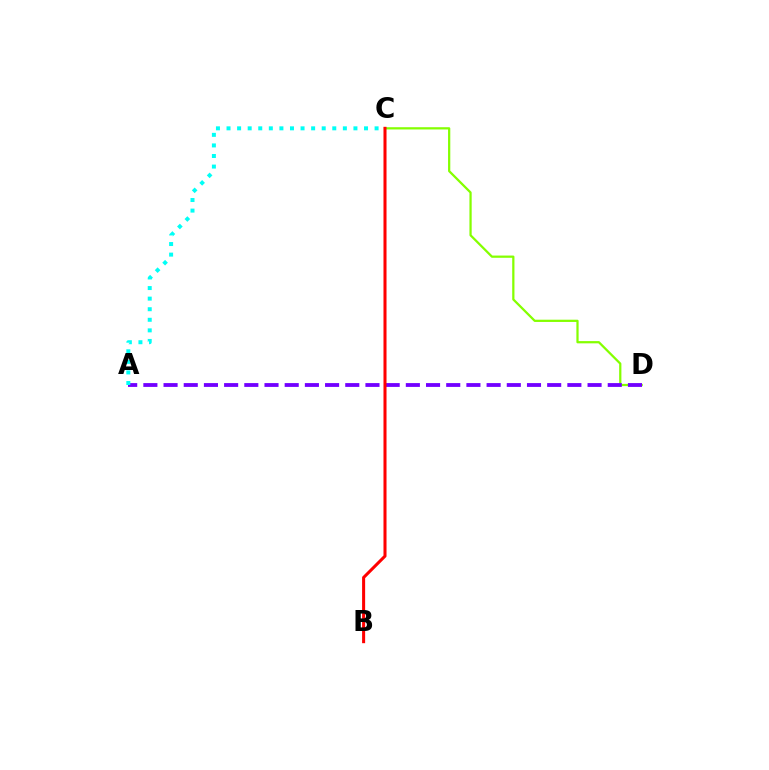{('C', 'D'): [{'color': '#84ff00', 'line_style': 'solid', 'thickness': 1.62}], ('A', 'D'): [{'color': '#7200ff', 'line_style': 'dashed', 'thickness': 2.74}], ('B', 'C'): [{'color': '#ff0000', 'line_style': 'solid', 'thickness': 2.19}], ('A', 'C'): [{'color': '#00fff6', 'line_style': 'dotted', 'thickness': 2.87}]}